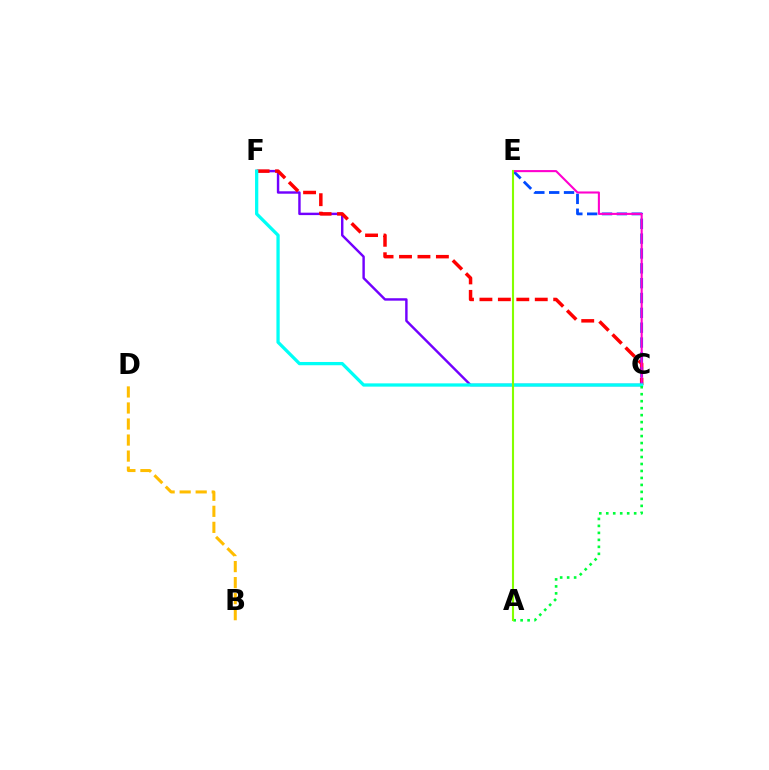{('C', 'F'): [{'color': '#7200ff', 'line_style': 'solid', 'thickness': 1.75}, {'color': '#ff0000', 'line_style': 'dashed', 'thickness': 2.51}, {'color': '#00fff6', 'line_style': 'solid', 'thickness': 2.35}], ('B', 'D'): [{'color': '#ffbd00', 'line_style': 'dashed', 'thickness': 2.18}], ('C', 'E'): [{'color': '#004bff', 'line_style': 'dashed', 'thickness': 2.02}, {'color': '#ff00cf', 'line_style': 'solid', 'thickness': 1.51}], ('A', 'C'): [{'color': '#00ff39', 'line_style': 'dotted', 'thickness': 1.9}], ('A', 'E'): [{'color': '#84ff00', 'line_style': 'solid', 'thickness': 1.51}]}